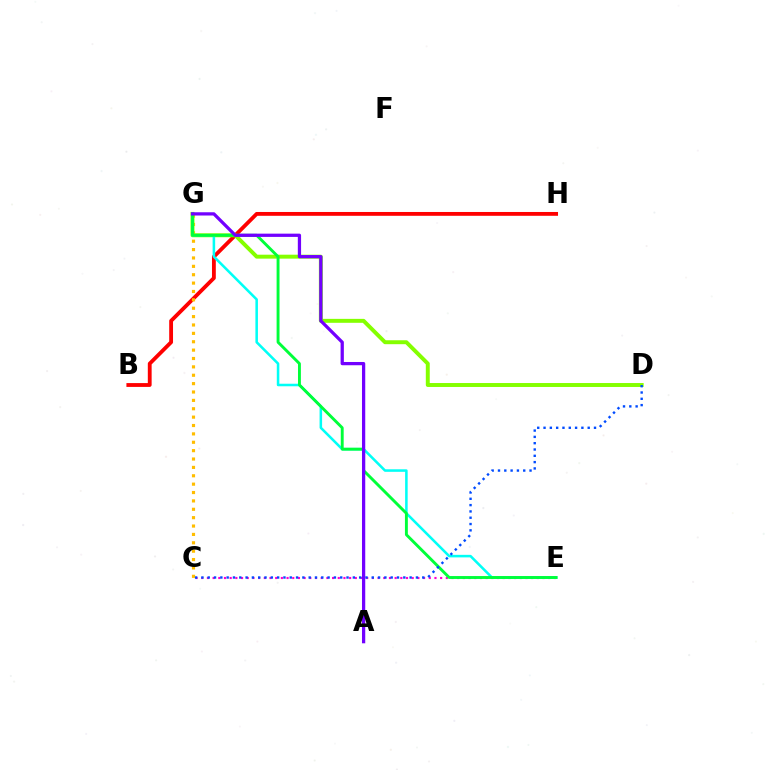{('B', 'H'): [{'color': '#ff0000', 'line_style': 'solid', 'thickness': 2.75}], ('C', 'G'): [{'color': '#ffbd00', 'line_style': 'dotted', 'thickness': 2.28}], ('C', 'E'): [{'color': '#ff00cf', 'line_style': 'dotted', 'thickness': 1.55}], ('D', 'G'): [{'color': '#84ff00', 'line_style': 'solid', 'thickness': 2.84}], ('E', 'G'): [{'color': '#00fff6', 'line_style': 'solid', 'thickness': 1.83}, {'color': '#00ff39', 'line_style': 'solid', 'thickness': 2.09}], ('C', 'D'): [{'color': '#004bff', 'line_style': 'dotted', 'thickness': 1.71}], ('A', 'G'): [{'color': '#7200ff', 'line_style': 'solid', 'thickness': 2.34}]}